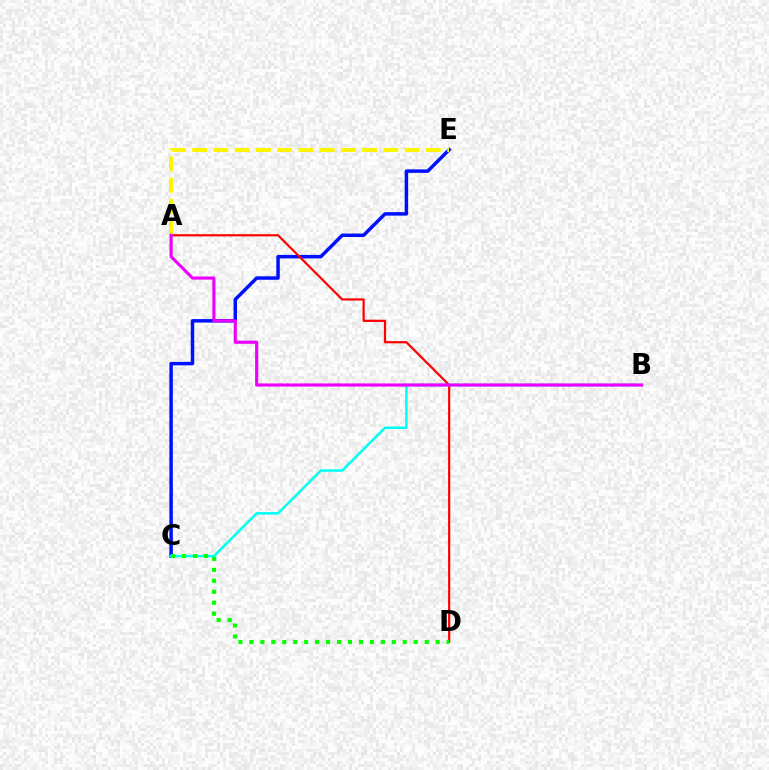{('C', 'E'): [{'color': '#0010ff', 'line_style': 'solid', 'thickness': 2.5}], ('A', 'D'): [{'color': '#ff0000', 'line_style': 'solid', 'thickness': 1.58}], ('B', 'C'): [{'color': '#00fff6', 'line_style': 'solid', 'thickness': 1.81}], ('C', 'D'): [{'color': '#08ff00', 'line_style': 'dotted', 'thickness': 2.98}], ('A', 'E'): [{'color': '#fcf500', 'line_style': 'dashed', 'thickness': 2.89}], ('A', 'B'): [{'color': '#ee00ff', 'line_style': 'solid', 'thickness': 2.27}]}